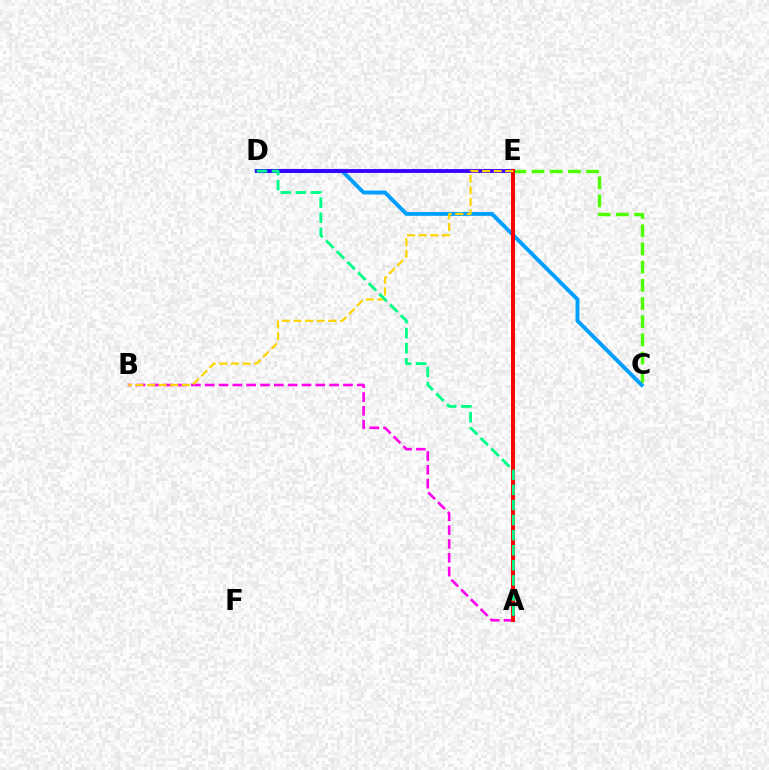{('C', 'E'): [{'color': '#4fff00', 'line_style': 'dashed', 'thickness': 2.47}], ('C', 'D'): [{'color': '#009eff', 'line_style': 'solid', 'thickness': 2.81}], ('D', 'E'): [{'color': '#3700ff', 'line_style': 'solid', 'thickness': 2.75}], ('A', 'B'): [{'color': '#ff00ed', 'line_style': 'dashed', 'thickness': 1.88}], ('A', 'E'): [{'color': '#ff0000', 'line_style': 'solid', 'thickness': 2.89}], ('B', 'E'): [{'color': '#ffd500', 'line_style': 'dashed', 'thickness': 1.58}], ('A', 'D'): [{'color': '#00ff86', 'line_style': 'dashed', 'thickness': 2.05}]}